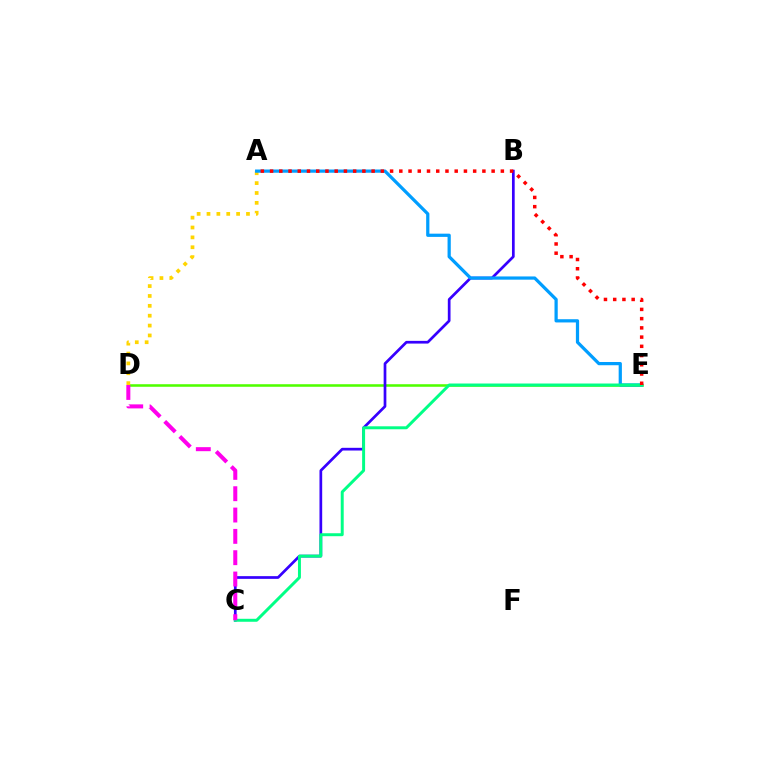{('D', 'E'): [{'color': '#4fff00', 'line_style': 'solid', 'thickness': 1.84}], ('A', 'D'): [{'color': '#ffd500', 'line_style': 'dotted', 'thickness': 2.68}], ('B', 'C'): [{'color': '#3700ff', 'line_style': 'solid', 'thickness': 1.95}], ('A', 'E'): [{'color': '#009eff', 'line_style': 'solid', 'thickness': 2.32}, {'color': '#ff0000', 'line_style': 'dotted', 'thickness': 2.51}], ('C', 'E'): [{'color': '#00ff86', 'line_style': 'solid', 'thickness': 2.14}], ('C', 'D'): [{'color': '#ff00ed', 'line_style': 'dashed', 'thickness': 2.9}]}